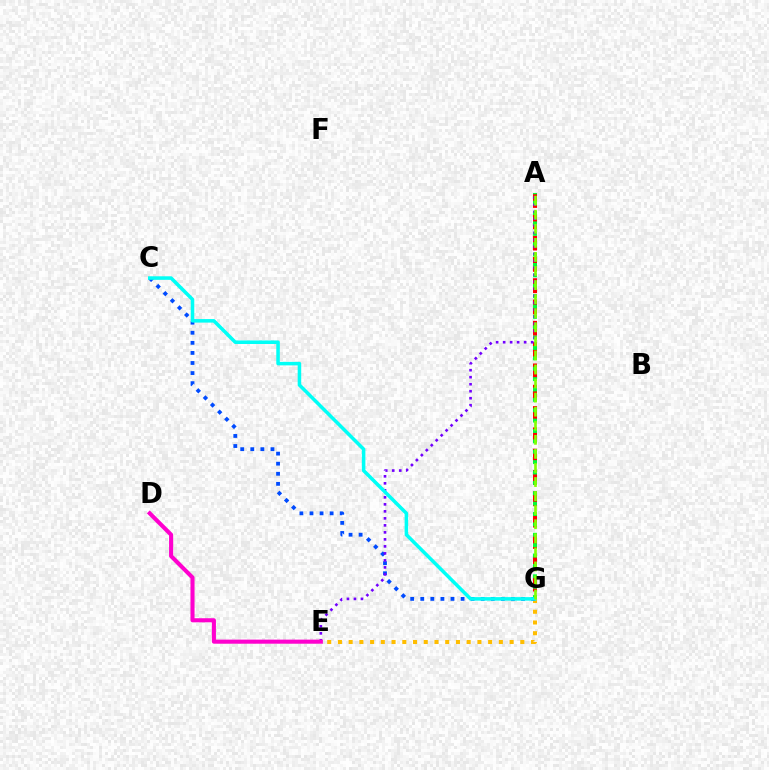{('A', 'G'): [{'color': '#ff0000', 'line_style': 'dashed', 'thickness': 2.9}, {'color': '#00ff39', 'line_style': 'dotted', 'thickness': 2.82}, {'color': '#84ff00', 'line_style': 'dashed', 'thickness': 1.91}], ('E', 'G'): [{'color': '#ffbd00', 'line_style': 'dotted', 'thickness': 2.92}], ('C', 'G'): [{'color': '#004bff', 'line_style': 'dotted', 'thickness': 2.74}, {'color': '#00fff6', 'line_style': 'solid', 'thickness': 2.54}], ('A', 'E'): [{'color': '#7200ff', 'line_style': 'dotted', 'thickness': 1.9}], ('D', 'E'): [{'color': '#ff00cf', 'line_style': 'solid', 'thickness': 2.94}]}